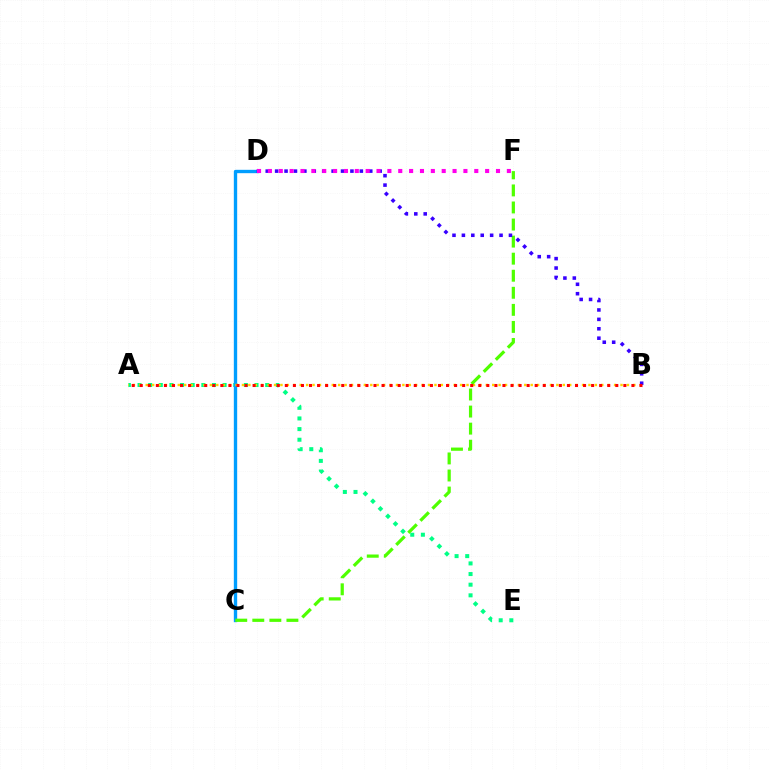{('A', 'E'): [{'color': '#00ff86', 'line_style': 'dotted', 'thickness': 2.89}], ('C', 'D'): [{'color': '#009eff', 'line_style': 'solid', 'thickness': 2.41}], ('A', 'B'): [{'color': '#ffd500', 'line_style': 'dotted', 'thickness': 1.74}, {'color': '#ff0000', 'line_style': 'dotted', 'thickness': 2.19}], ('C', 'F'): [{'color': '#4fff00', 'line_style': 'dashed', 'thickness': 2.32}], ('B', 'D'): [{'color': '#3700ff', 'line_style': 'dotted', 'thickness': 2.56}], ('D', 'F'): [{'color': '#ff00ed', 'line_style': 'dotted', 'thickness': 2.95}]}